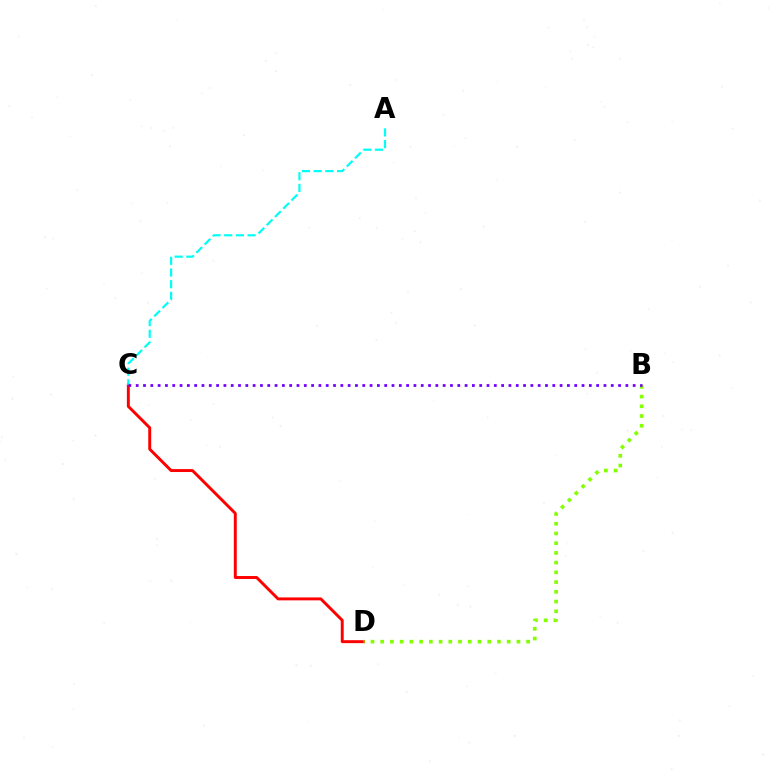{('C', 'D'): [{'color': '#ff0000', 'line_style': 'solid', 'thickness': 2.11}], ('A', 'C'): [{'color': '#00fff6', 'line_style': 'dashed', 'thickness': 1.59}], ('B', 'D'): [{'color': '#84ff00', 'line_style': 'dotted', 'thickness': 2.64}], ('B', 'C'): [{'color': '#7200ff', 'line_style': 'dotted', 'thickness': 1.99}]}